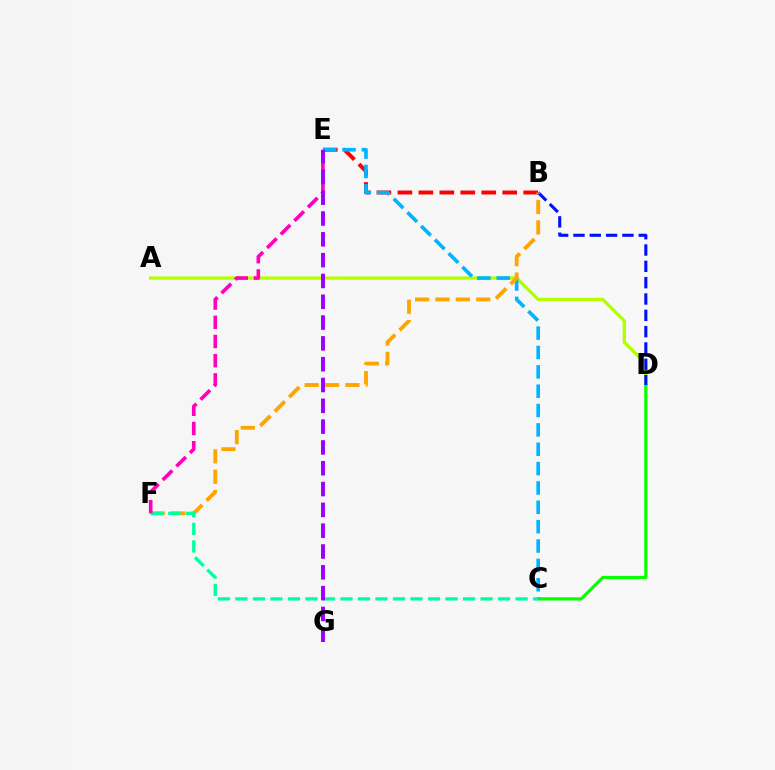{('B', 'E'): [{'color': '#ff0000', 'line_style': 'dashed', 'thickness': 2.85}], ('A', 'D'): [{'color': '#b3ff00', 'line_style': 'solid', 'thickness': 2.39}], ('C', 'D'): [{'color': '#08ff00', 'line_style': 'solid', 'thickness': 2.31}], ('B', 'D'): [{'color': '#0010ff', 'line_style': 'dashed', 'thickness': 2.22}], ('C', 'E'): [{'color': '#00b5ff', 'line_style': 'dashed', 'thickness': 2.63}], ('B', 'F'): [{'color': '#ffa500', 'line_style': 'dashed', 'thickness': 2.77}], ('C', 'F'): [{'color': '#00ff9d', 'line_style': 'dashed', 'thickness': 2.38}], ('E', 'F'): [{'color': '#ff00bd', 'line_style': 'dashed', 'thickness': 2.61}], ('E', 'G'): [{'color': '#9b00ff', 'line_style': 'dashed', 'thickness': 2.83}]}